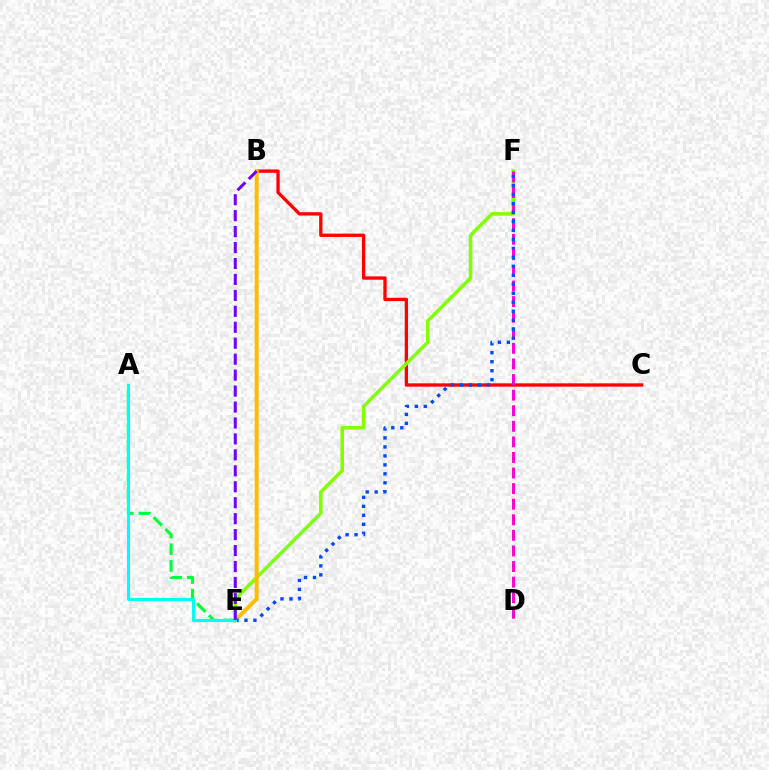{('B', 'C'): [{'color': '#ff0000', 'line_style': 'solid', 'thickness': 2.39}], ('E', 'F'): [{'color': '#84ff00', 'line_style': 'solid', 'thickness': 2.56}, {'color': '#004bff', 'line_style': 'dotted', 'thickness': 2.44}], ('D', 'F'): [{'color': '#ff00cf', 'line_style': 'dashed', 'thickness': 2.12}], ('A', 'E'): [{'color': '#00ff39', 'line_style': 'dashed', 'thickness': 2.27}, {'color': '#00fff6', 'line_style': 'solid', 'thickness': 2.24}], ('B', 'E'): [{'color': '#ffbd00', 'line_style': 'solid', 'thickness': 2.87}, {'color': '#7200ff', 'line_style': 'dashed', 'thickness': 2.17}]}